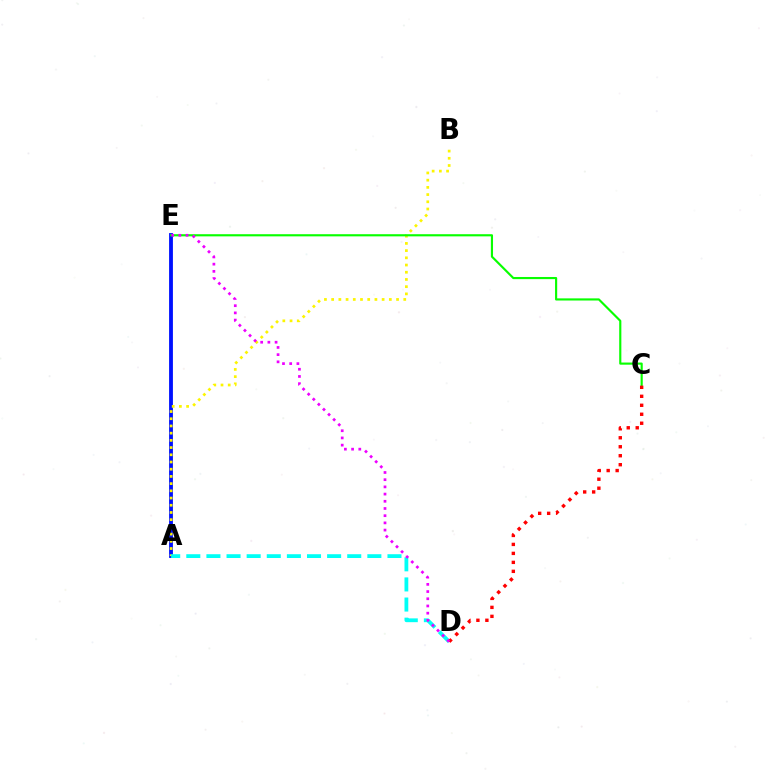{('A', 'E'): [{'color': '#0010ff', 'line_style': 'solid', 'thickness': 2.75}], ('A', 'B'): [{'color': '#fcf500', 'line_style': 'dotted', 'thickness': 1.96}], ('C', 'E'): [{'color': '#08ff00', 'line_style': 'solid', 'thickness': 1.55}], ('A', 'D'): [{'color': '#00fff6', 'line_style': 'dashed', 'thickness': 2.73}], ('C', 'D'): [{'color': '#ff0000', 'line_style': 'dotted', 'thickness': 2.44}], ('D', 'E'): [{'color': '#ee00ff', 'line_style': 'dotted', 'thickness': 1.96}]}